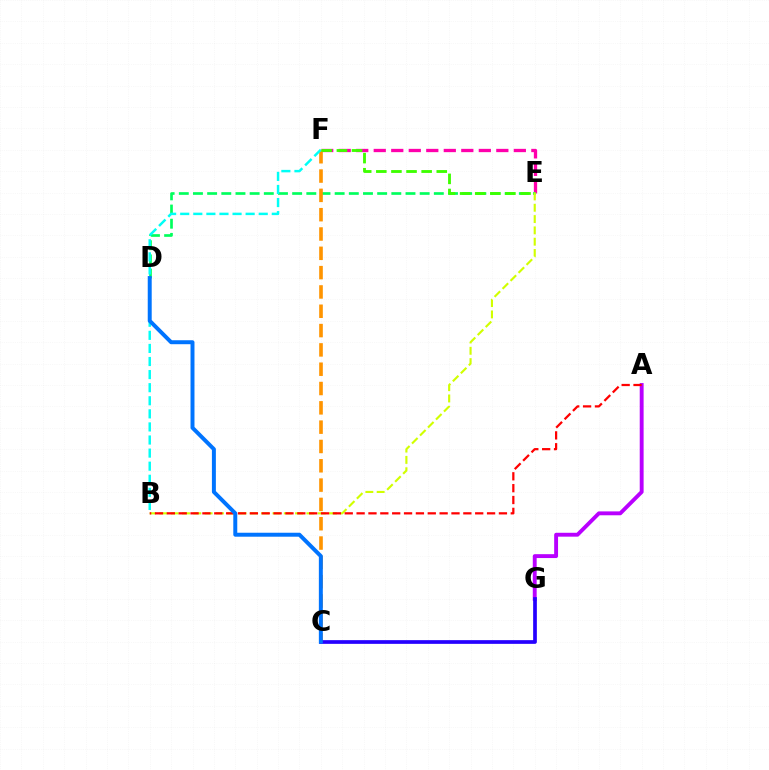{('E', 'F'): [{'color': '#ff00ac', 'line_style': 'dashed', 'thickness': 2.38}, {'color': '#3dff00', 'line_style': 'dashed', 'thickness': 2.05}], ('A', 'G'): [{'color': '#b900ff', 'line_style': 'solid', 'thickness': 2.8}], ('D', 'E'): [{'color': '#00ff5c', 'line_style': 'dashed', 'thickness': 1.92}], ('B', 'E'): [{'color': '#d1ff00', 'line_style': 'dashed', 'thickness': 1.54}], ('A', 'B'): [{'color': '#ff0000', 'line_style': 'dashed', 'thickness': 1.61}], ('C', 'F'): [{'color': '#ff9400', 'line_style': 'dashed', 'thickness': 2.62}], ('C', 'G'): [{'color': '#2500ff', 'line_style': 'solid', 'thickness': 2.67}], ('B', 'F'): [{'color': '#00fff6', 'line_style': 'dashed', 'thickness': 1.78}], ('C', 'D'): [{'color': '#0074ff', 'line_style': 'solid', 'thickness': 2.85}]}